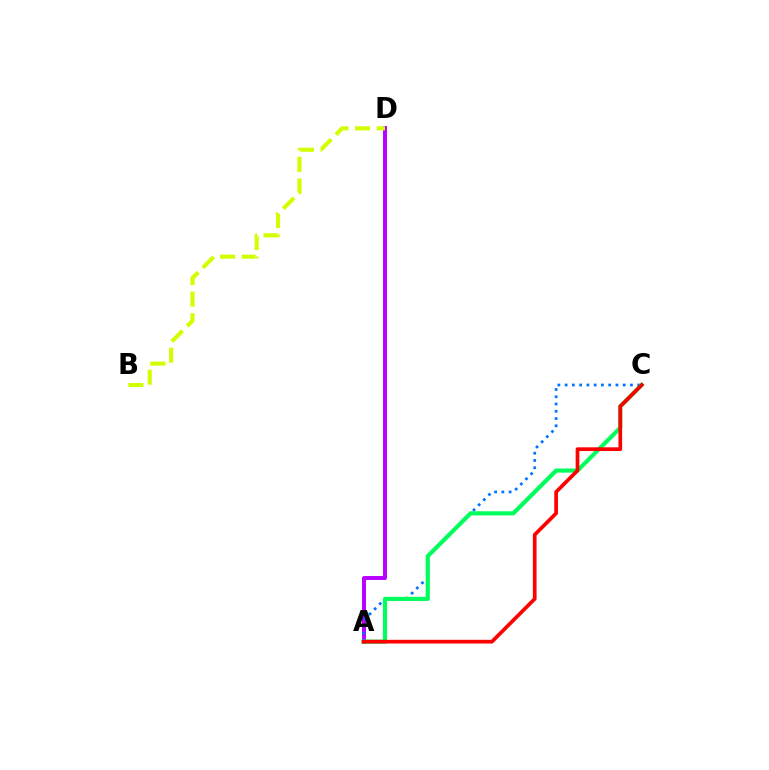{('A', 'D'): [{'color': '#b900ff', 'line_style': 'solid', 'thickness': 2.84}], ('B', 'D'): [{'color': '#d1ff00', 'line_style': 'dashed', 'thickness': 2.94}], ('A', 'C'): [{'color': '#0074ff', 'line_style': 'dotted', 'thickness': 1.97}, {'color': '#00ff5c', 'line_style': 'solid', 'thickness': 2.99}, {'color': '#ff0000', 'line_style': 'solid', 'thickness': 2.67}]}